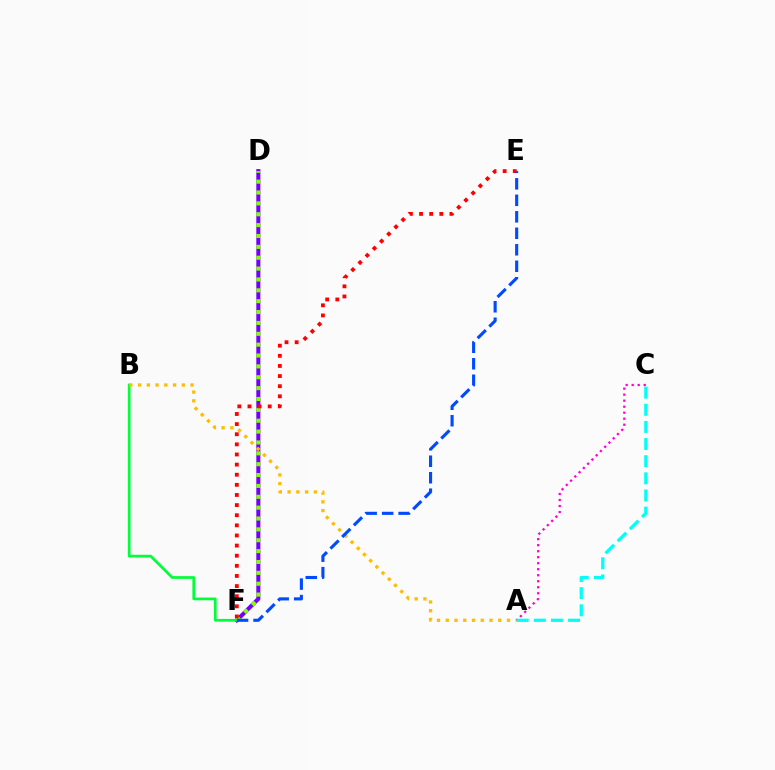{('D', 'F'): [{'color': '#7200ff', 'line_style': 'solid', 'thickness': 2.91}, {'color': '#84ff00', 'line_style': 'dotted', 'thickness': 2.95}], ('E', 'F'): [{'color': '#ff0000', 'line_style': 'dotted', 'thickness': 2.75}, {'color': '#004bff', 'line_style': 'dashed', 'thickness': 2.24}], ('B', 'F'): [{'color': '#00ff39', 'line_style': 'solid', 'thickness': 1.95}], ('A', 'B'): [{'color': '#ffbd00', 'line_style': 'dotted', 'thickness': 2.38}], ('A', 'C'): [{'color': '#ff00cf', 'line_style': 'dotted', 'thickness': 1.63}, {'color': '#00fff6', 'line_style': 'dashed', 'thickness': 2.33}]}